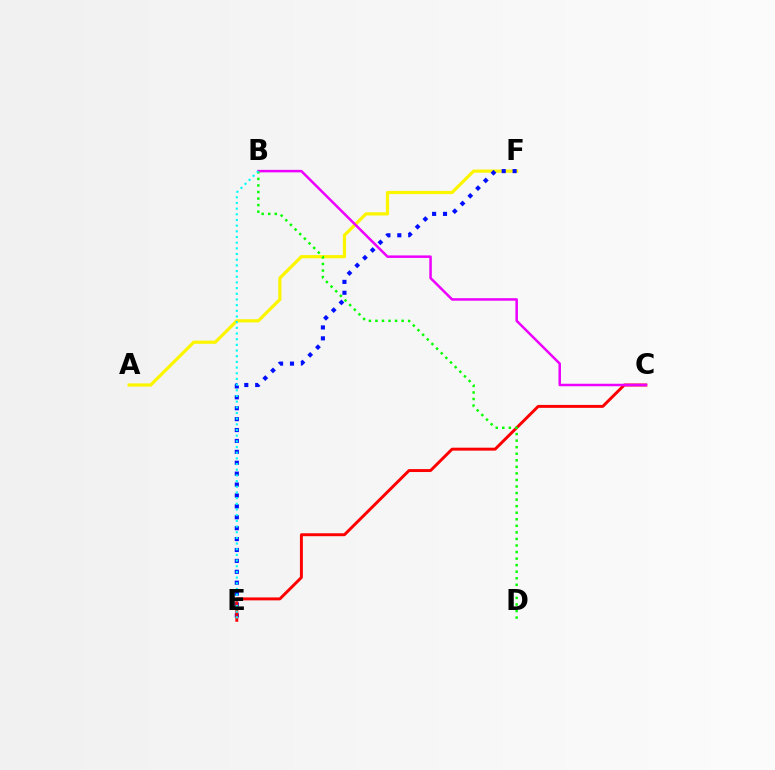{('A', 'F'): [{'color': '#fcf500', 'line_style': 'solid', 'thickness': 2.31}], ('E', 'F'): [{'color': '#0010ff', 'line_style': 'dotted', 'thickness': 2.96}], ('C', 'E'): [{'color': '#ff0000', 'line_style': 'solid', 'thickness': 2.12}], ('B', 'C'): [{'color': '#ee00ff', 'line_style': 'solid', 'thickness': 1.81}], ('B', 'D'): [{'color': '#08ff00', 'line_style': 'dotted', 'thickness': 1.78}], ('B', 'E'): [{'color': '#00fff6', 'line_style': 'dotted', 'thickness': 1.54}]}